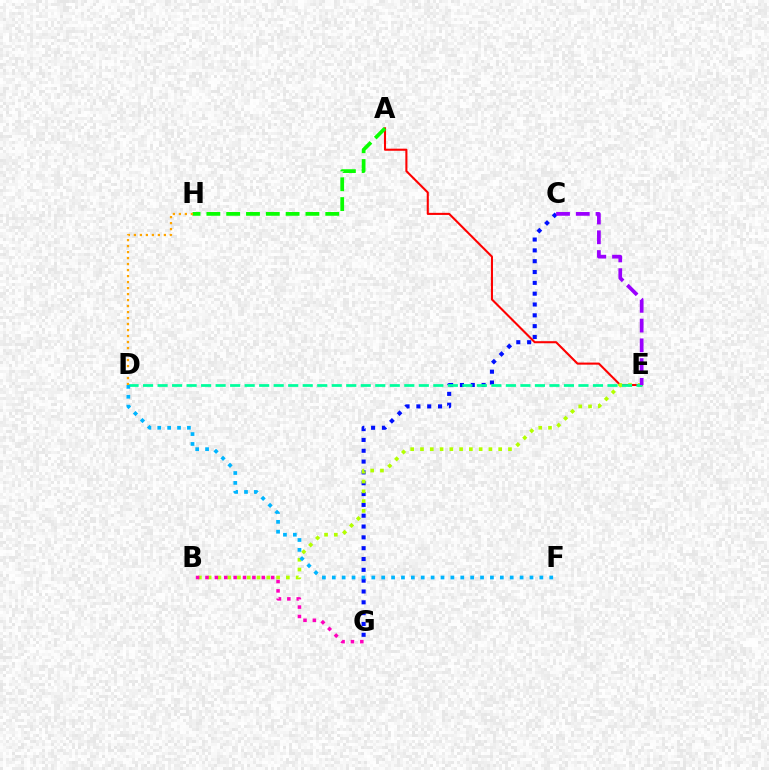{('C', 'G'): [{'color': '#0010ff', 'line_style': 'dotted', 'thickness': 2.94}], ('A', 'E'): [{'color': '#ff0000', 'line_style': 'solid', 'thickness': 1.5}], ('B', 'E'): [{'color': '#b3ff00', 'line_style': 'dotted', 'thickness': 2.66}], ('B', 'G'): [{'color': '#ff00bd', 'line_style': 'dotted', 'thickness': 2.55}], ('A', 'H'): [{'color': '#08ff00', 'line_style': 'dashed', 'thickness': 2.69}], ('D', 'E'): [{'color': '#00ff9d', 'line_style': 'dashed', 'thickness': 1.97}], ('C', 'E'): [{'color': '#9b00ff', 'line_style': 'dashed', 'thickness': 2.68}], ('D', 'F'): [{'color': '#00b5ff', 'line_style': 'dotted', 'thickness': 2.69}], ('D', 'H'): [{'color': '#ffa500', 'line_style': 'dotted', 'thickness': 1.63}]}